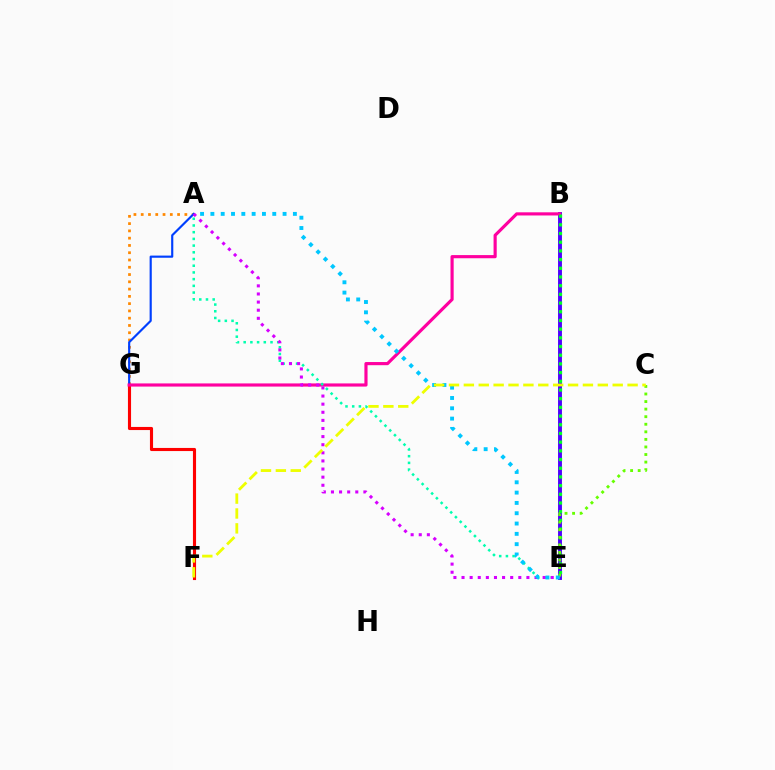{('A', 'G'): [{'color': '#ff8800', 'line_style': 'dotted', 'thickness': 1.98}, {'color': '#003fff', 'line_style': 'solid', 'thickness': 1.55}], ('F', 'G'): [{'color': '#ff0000', 'line_style': 'solid', 'thickness': 2.25}], ('B', 'E'): [{'color': '#4f00ff', 'line_style': 'solid', 'thickness': 2.81}, {'color': '#00ff27', 'line_style': 'dotted', 'thickness': 2.36}], ('B', 'G'): [{'color': '#ff00a0', 'line_style': 'solid', 'thickness': 2.27}], ('A', 'E'): [{'color': '#00ffaf', 'line_style': 'dotted', 'thickness': 1.82}, {'color': '#d600ff', 'line_style': 'dotted', 'thickness': 2.2}, {'color': '#00c7ff', 'line_style': 'dotted', 'thickness': 2.8}], ('C', 'E'): [{'color': '#66ff00', 'line_style': 'dotted', 'thickness': 2.06}], ('C', 'F'): [{'color': '#eeff00', 'line_style': 'dashed', 'thickness': 2.02}]}